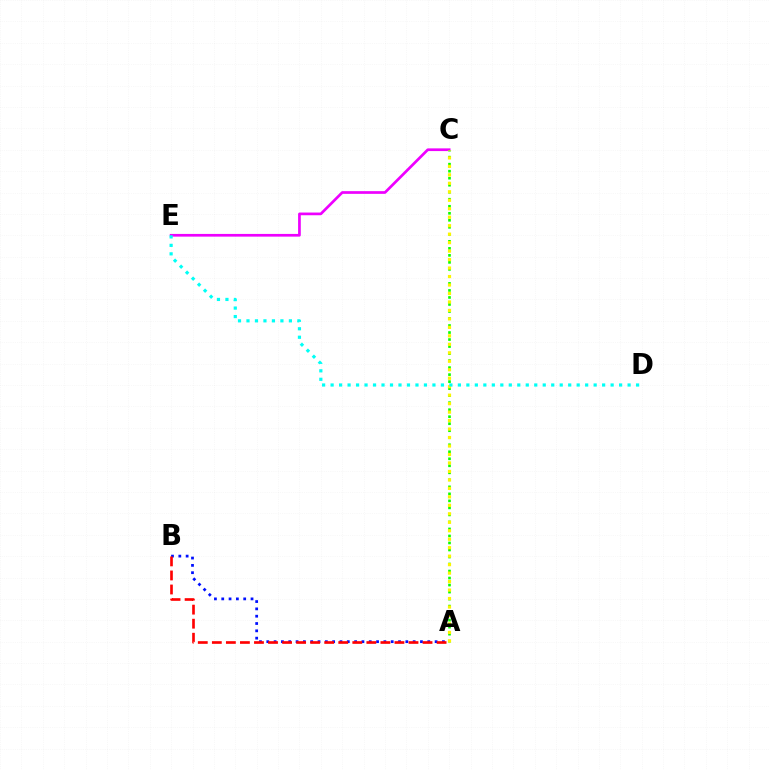{('C', 'E'): [{'color': '#ee00ff', 'line_style': 'solid', 'thickness': 1.94}], ('A', 'C'): [{'color': '#08ff00', 'line_style': 'dotted', 'thickness': 1.91}, {'color': '#fcf500', 'line_style': 'dotted', 'thickness': 2.3}], ('A', 'B'): [{'color': '#0010ff', 'line_style': 'dotted', 'thickness': 1.99}, {'color': '#ff0000', 'line_style': 'dashed', 'thickness': 1.91}], ('D', 'E'): [{'color': '#00fff6', 'line_style': 'dotted', 'thickness': 2.31}]}